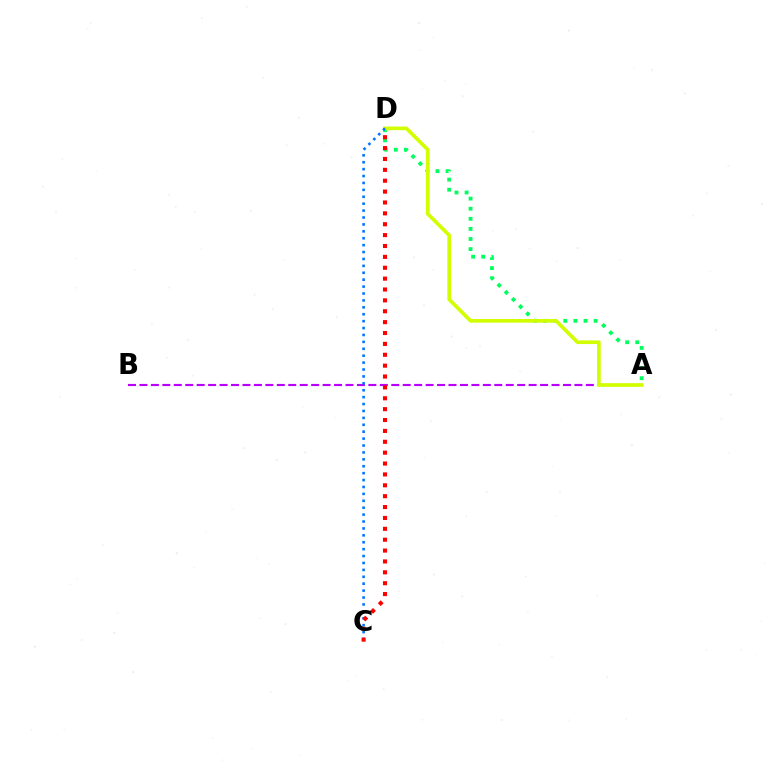{('A', 'D'): [{'color': '#00ff5c', 'line_style': 'dotted', 'thickness': 2.74}, {'color': '#d1ff00', 'line_style': 'solid', 'thickness': 2.64}], ('A', 'B'): [{'color': '#b900ff', 'line_style': 'dashed', 'thickness': 1.56}], ('C', 'D'): [{'color': '#0074ff', 'line_style': 'dotted', 'thickness': 1.88}, {'color': '#ff0000', 'line_style': 'dotted', 'thickness': 2.96}]}